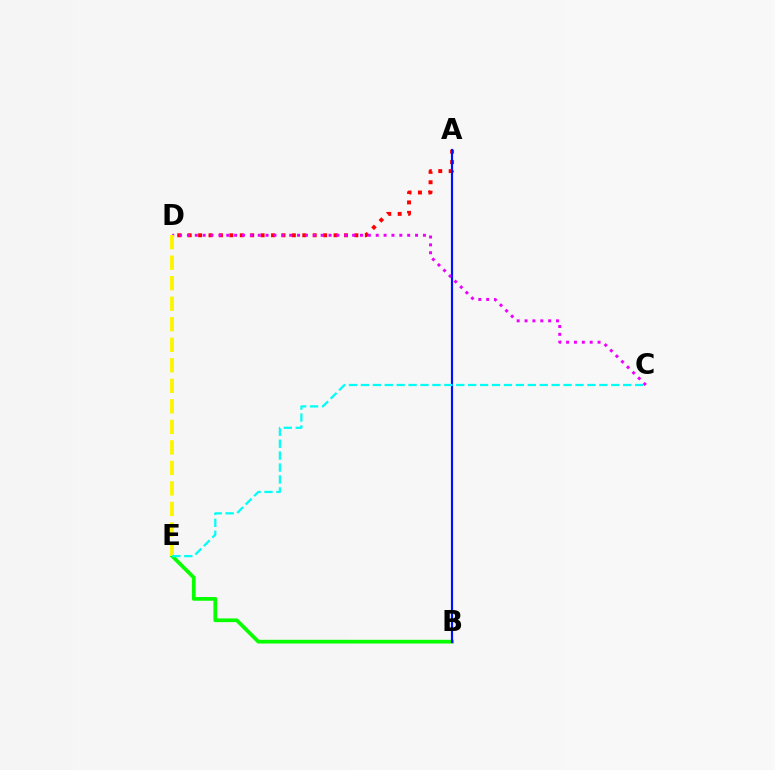{('A', 'D'): [{'color': '#ff0000', 'line_style': 'dotted', 'thickness': 2.83}], ('B', 'E'): [{'color': '#08ff00', 'line_style': 'solid', 'thickness': 2.68}], ('C', 'D'): [{'color': '#ee00ff', 'line_style': 'dotted', 'thickness': 2.14}], ('A', 'B'): [{'color': '#0010ff', 'line_style': 'solid', 'thickness': 1.56}], ('D', 'E'): [{'color': '#fcf500', 'line_style': 'dashed', 'thickness': 2.79}], ('C', 'E'): [{'color': '#00fff6', 'line_style': 'dashed', 'thickness': 1.62}]}